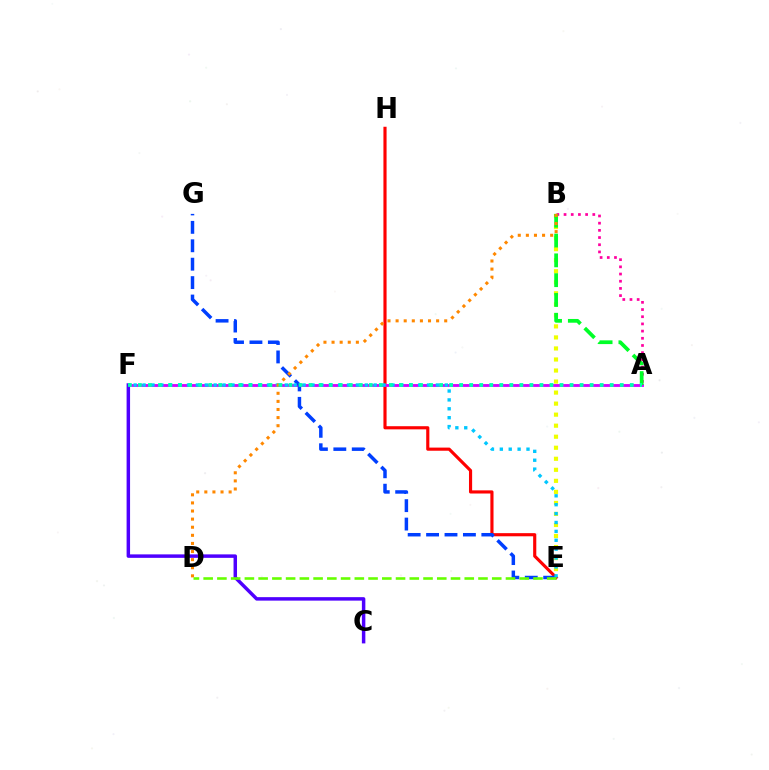{('E', 'H'): [{'color': '#ff0000', 'line_style': 'solid', 'thickness': 2.26}], ('A', 'F'): [{'color': '#d600ff', 'line_style': 'solid', 'thickness': 2.05}, {'color': '#00ffaf', 'line_style': 'dotted', 'thickness': 2.73}], ('B', 'E'): [{'color': '#eeff00', 'line_style': 'dotted', 'thickness': 3.0}], ('E', 'G'): [{'color': '#003fff', 'line_style': 'dashed', 'thickness': 2.5}], ('C', 'F'): [{'color': '#4f00ff', 'line_style': 'solid', 'thickness': 2.5}], ('A', 'B'): [{'color': '#ff00a0', 'line_style': 'dotted', 'thickness': 1.95}, {'color': '#00ff27', 'line_style': 'dashed', 'thickness': 2.69}], ('E', 'F'): [{'color': '#00c7ff', 'line_style': 'dotted', 'thickness': 2.42}], ('D', 'E'): [{'color': '#66ff00', 'line_style': 'dashed', 'thickness': 1.87}], ('B', 'D'): [{'color': '#ff8800', 'line_style': 'dotted', 'thickness': 2.2}]}